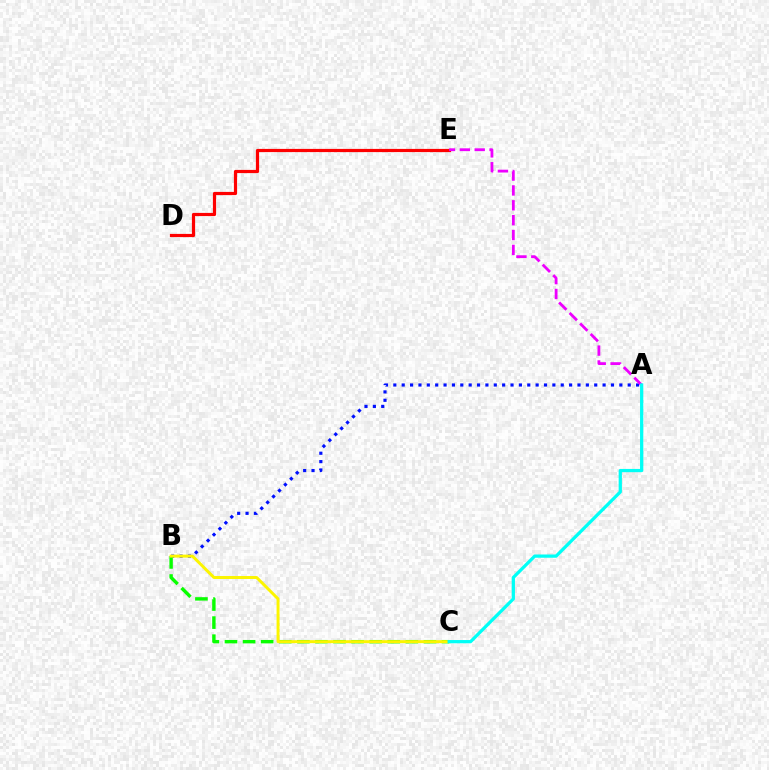{('D', 'E'): [{'color': '#ff0000', 'line_style': 'solid', 'thickness': 2.3}], ('A', 'B'): [{'color': '#0010ff', 'line_style': 'dotted', 'thickness': 2.27}], ('B', 'C'): [{'color': '#08ff00', 'line_style': 'dashed', 'thickness': 2.46}, {'color': '#fcf500', 'line_style': 'solid', 'thickness': 2.14}], ('A', 'E'): [{'color': '#ee00ff', 'line_style': 'dashed', 'thickness': 2.02}], ('A', 'C'): [{'color': '#00fff6', 'line_style': 'solid', 'thickness': 2.34}]}